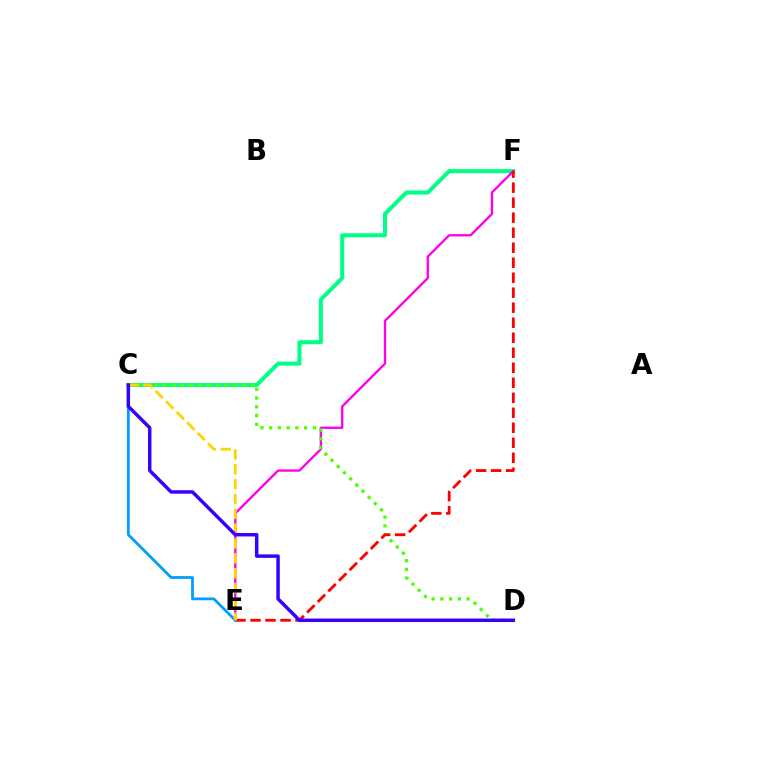{('C', 'F'): [{'color': '#00ff86', 'line_style': 'solid', 'thickness': 2.91}], ('E', 'F'): [{'color': '#ff00ed', 'line_style': 'solid', 'thickness': 1.68}, {'color': '#ff0000', 'line_style': 'dashed', 'thickness': 2.04}], ('C', 'D'): [{'color': '#4fff00', 'line_style': 'dotted', 'thickness': 2.37}, {'color': '#3700ff', 'line_style': 'solid', 'thickness': 2.5}], ('C', 'E'): [{'color': '#009eff', 'line_style': 'solid', 'thickness': 2.0}, {'color': '#ffd500', 'line_style': 'dashed', 'thickness': 2.02}]}